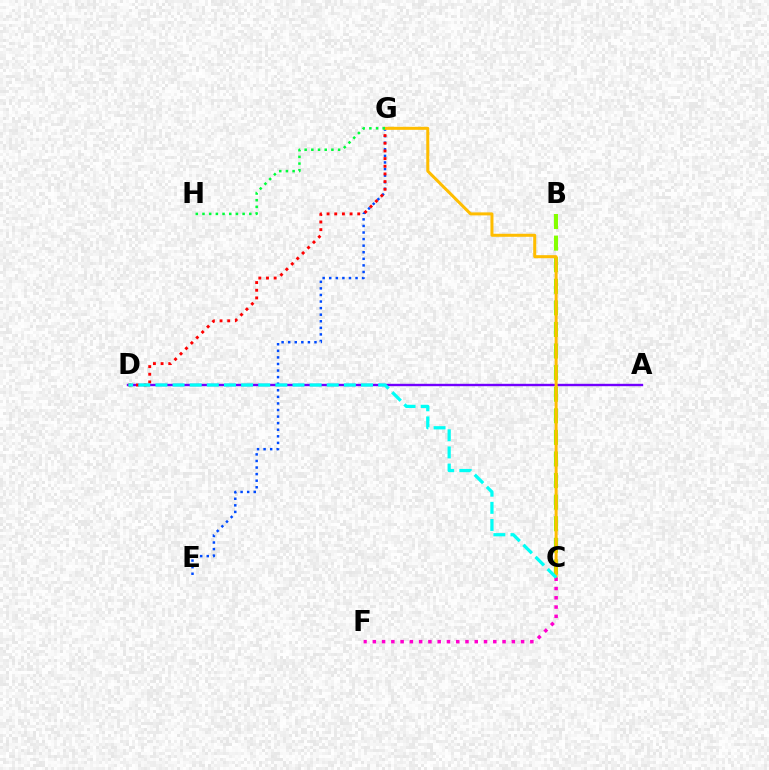{('A', 'D'): [{'color': '#7200ff', 'line_style': 'solid', 'thickness': 1.73}], ('B', 'C'): [{'color': '#84ff00', 'line_style': 'dashed', 'thickness': 2.93}], ('E', 'G'): [{'color': '#004bff', 'line_style': 'dotted', 'thickness': 1.79}], ('D', 'G'): [{'color': '#ff0000', 'line_style': 'dotted', 'thickness': 2.08}], ('C', 'G'): [{'color': '#ffbd00', 'line_style': 'solid', 'thickness': 2.17}], ('C', 'F'): [{'color': '#ff00cf', 'line_style': 'dotted', 'thickness': 2.52}], ('C', 'D'): [{'color': '#00fff6', 'line_style': 'dashed', 'thickness': 2.33}], ('G', 'H'): [{'color': '#00ff39', 'line_style': 'dotted', 'thickness': 1.82}]}